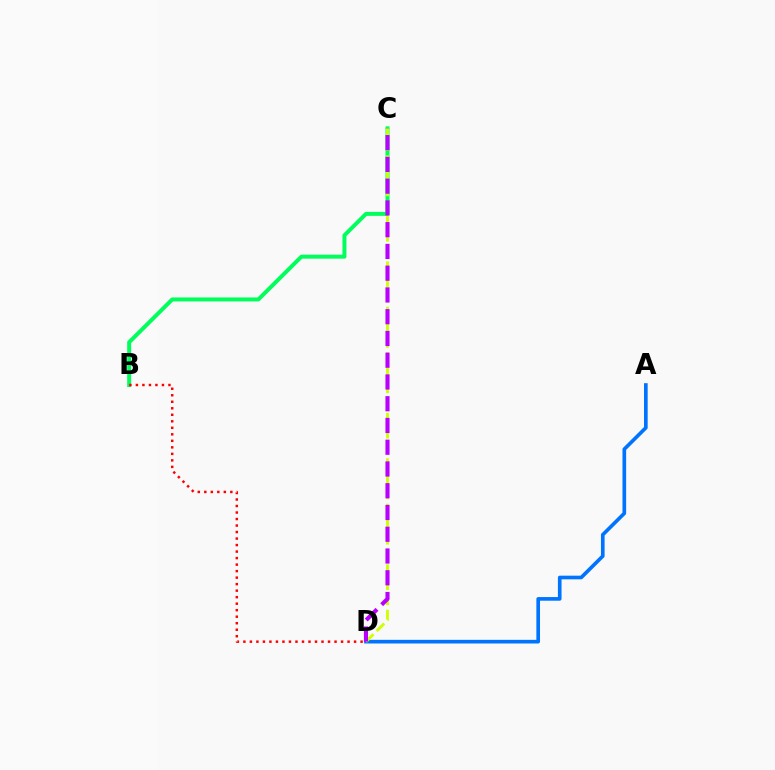{('A', 'D'): [{'color': '#0074ff', 'line_style': 'solid', 'thickness': 2.63}], ('B', 'C'): [{'color': '#00ff5c', 'line_style': 'solid', 'thickness': 2.86}], ('C', 'D'): [{'color': '#d1ff00', 'line_style': 'dashed', 'thickness': 2.06}, {'color': '#b900ff', 'line_style': 'dashed', 'thickness': 2.96}], ('B', 'D'): [{'color': '#ff0000', 'line_style': 'dotted', 'thickness': 1.77}]}